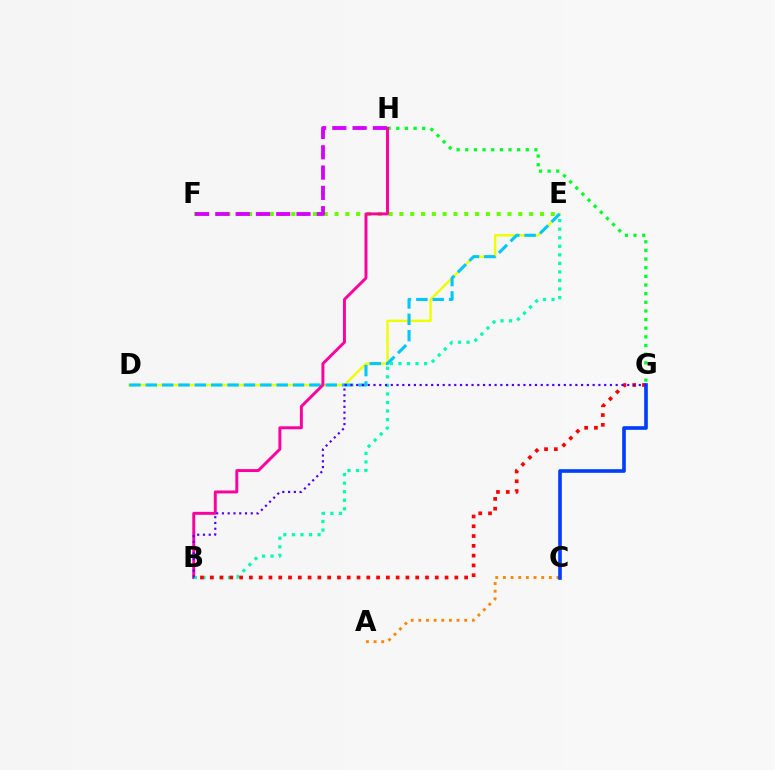{('D', 'E'): [{'color': '#eeff00', 'line_style': 'solid', 'thickness': 1.75}, {'color': '#00c7ff', 'line_style': 'dashed', 'thickness': 2.22}], ('G', 'H'): [{'color': '#00ff27', 'line_style': 'dotted', 'thickness': 2.35}], ('E', 'F'): [{'color': '#66ff00', 'line_style': 'dotted', 'thickness': 2.94}], ('F', 'H'): [{'color': '#d600ff', 'line_style': 'dashed', 'thickness': 2.76}], ('B', 'H'): [{'color': '#ff00a0', 'line_style': 'solid', 'thickness': 2.13}], ('B', 'E'): [{'color': '#00ffaf', 'line_style': 'dotted', 'thickness': 2.32}], ('B', 'G'): [{'color': '#ff0000', 'line_style': 'dotted', 'thickness': 2.66}, {'color': '#4f00ff', 'line_style': 'dotted', 'thickness': 1.57}], ('A', 'C'): [{'color': '#ff8800', 'line_style': 'dotted', 'thickness': 2.08}], ('C', 'G'): [{'color': '#003fff', 'line_style': 'solid', 'thickness': 2.62}]}